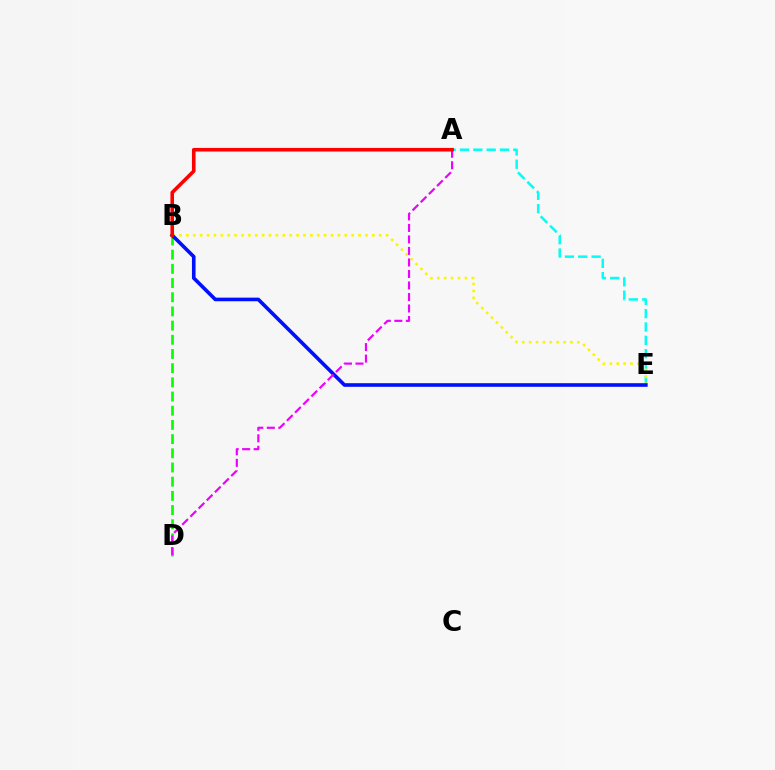{('A', 'E'): [{'color': '#00fff6', 'line_style': 'dashed', 'thickness': 1.81}], ('B', 'E'): [{'color': '#fcf500', 'line_style': 'dotted', 'thickness': 1.87}, {'color': '#0010ff', 'line_style': 'solid', 'thickness': 2.61}], ('B', 'D'): [{'color': '#08ff00', 'line_style': 'dashed', 'thickness': 1.93}], ('A', 'D'): [{'color': '#ee00ff', 'line_style': 'dashed', 'thickness': 1.56}], ('A', 'B'): [{'color': '#ff0000', 'line_style': 'solid', 'thickness': 2.58}]}